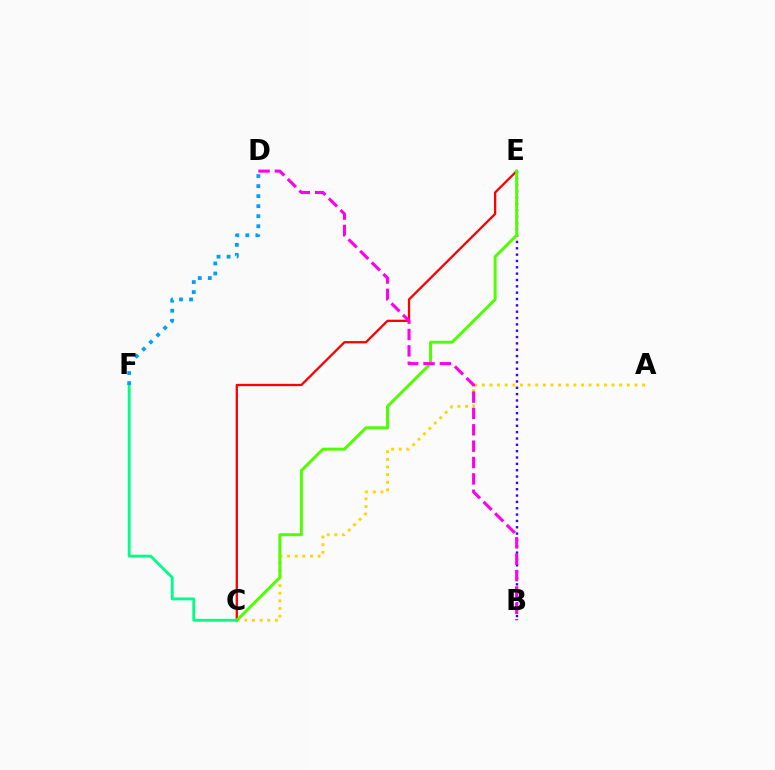{('A', 'C'): [{'color': '#ffd500', 'line_style': 'dotted', 'thickness': 2.07}], ('C', 'E'): [{'color': '#ff0000', 'line_style': 'solid', 'thickness': 1.65}, {'color': '#4fff00', 'line_style': 'solid', 'thickness': 2.14}], ('B', 'E'): [{'color': '#3700ff', 'line_style': 'dotted', 'thickness': 1.72}], ('B', 'D'): [{'color': '#ff00ed', 'line_style': 'dashed', 'thickness': 2.22}], ('C', 'F'): [{'color': '#00ff86', 'line_style': 'solid', 'thickness': 2.04}], ('D', 'F'): [{'color': '#009eff', 'line_style': 'dotted', 'thickness': 2.73}]}